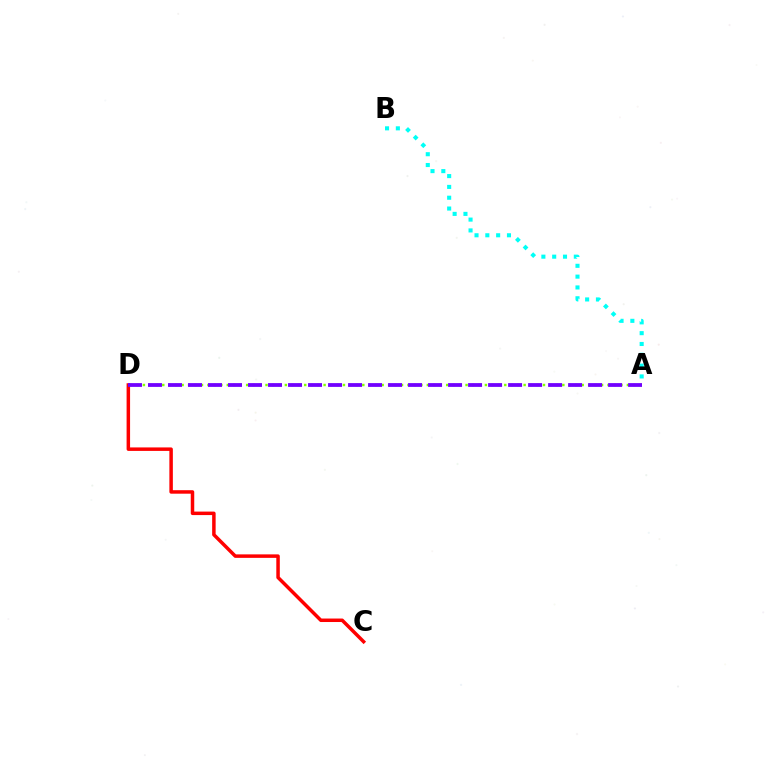{('A', 'B'): [{'color': '#00fff6', 'line_style': 'dotted', 'thickness': 2.94}], ('C', 'D'): [{'color': '#ff0000', 'line_style': 'solid', 'thickness': 2.51}], ('A', 'D'): [{'color': '#84ff00', 'line_style': 'dotted', 'thickness': 1.75}, {'color': '#7200ff', 'line_style': 'dashed', 'thickness': 2.72}]}